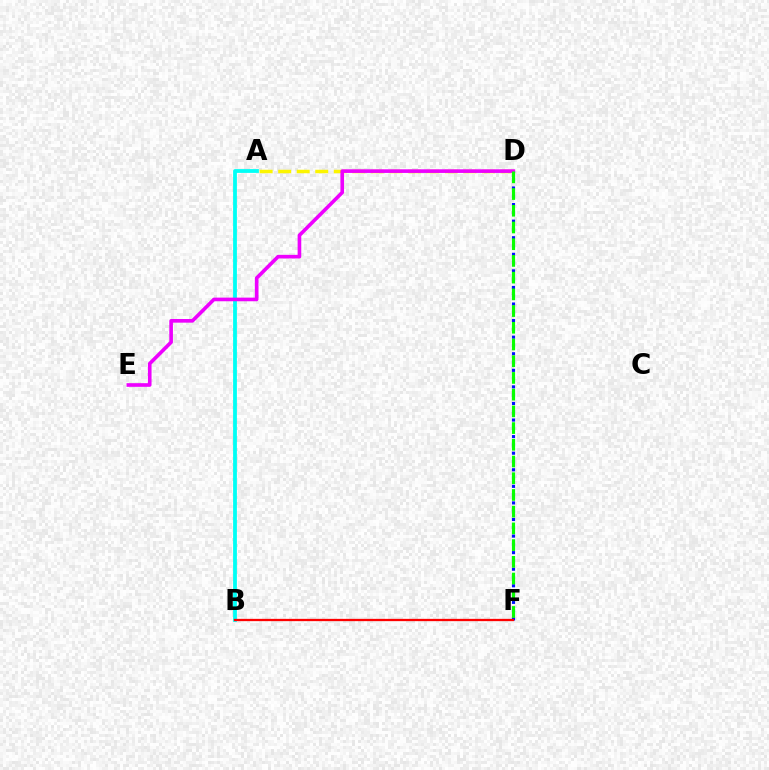{('A', 'B'): [{'color': '#00fff6', 'line_style': 'solid', 'thickness': 2.73}], ('D', 'F'): [{'color': '#0010ff', 'line_style': 'dotted', 'thickness': 2.25}, {'color': '#08ff00', 'line_style': 'dashed', 'thickness': 2.27}], ('A', 'D'): [{'color': '#fcf500', 'line_style': 'dashed', 'thickness': 2.52}], ('B', 'F'): [{'color': '#ff0000', 'line_style': 'solid', 'thickness': 1.65}], ('D', 'E'): [{'color': '#ee00ff', 'line_style': 'solid', 'thickness': 2.62}]}